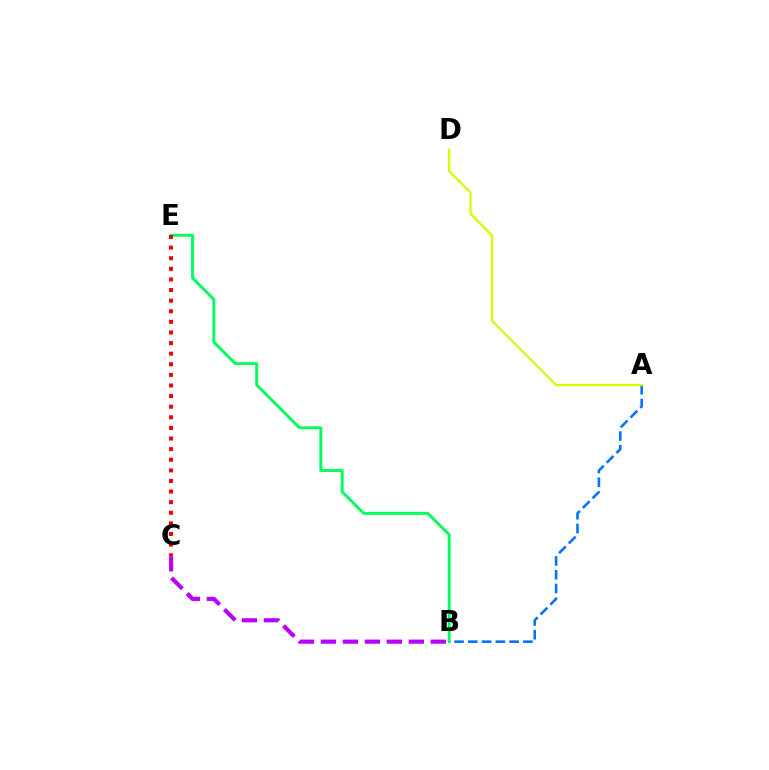{('A', 'B'): [{'color': '#0074ff', 'line_style': 'dashed', 'thickness': 1.87}], ('B', 'C'): [{'color': '#b900ff', 'line_style': 'dashed', 'thickness': 2.98}], ('B', 'E'): [{'color': '#00ff5c', 'line_style': 'solid', 'thickness': 2.11}], ('A', 'D'): [{'color': '#d1ff00', 'line_style': 'solid', 'thickness': 1.64}], ('C', 'E'): [{'color': '#ff0000', 'line_style': 'dotted', 'thickness': 2.88}]}